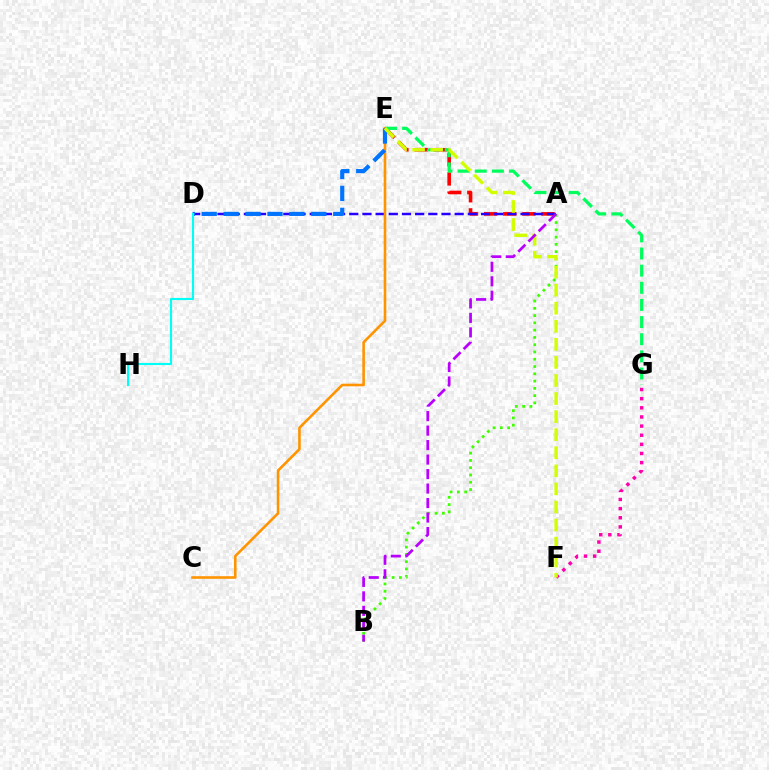{('F', 'G'): [{'color': '#ff00ac', 'line_style': 'dotted', 'thickness': 2.48}], ('A', 'E'): [{'color': '#ff0000', 'line_style': 'dashed', 'thickness': 2.6}], ('A', 'D'): [{'color': '#2500ff', 'line_style': 'dashed', 'thickness': 1.79}], ('A', 'B'): [{'color': '#3dff00', 'line_style': 'dotted', 'thickness': 1.98}, {'color': '#b900ff', 'line_style': 'dashed', 'thickness': 1.97}], ('C', 'E'): [{'color': '#ff9400', 'line_style': 'solid', 'thickness': 1.88}], ('E', 'G'): [{'color': '#00ff5c', 'line_style': 'dashed', 'thickness': 2.33}], ('D', 'E'): [{'color': '#0074ff', 'line_style': 'dashed', 'thickness': 2.98}], ('D', 'H'): [{'color': '#00fff6', 'line_style': 'solid', 'thickness': 1.52}], ('E', 'F'): [{'color': '#d1ff00', 'line_style': 'dashed', 'thickness': 2.45}]}